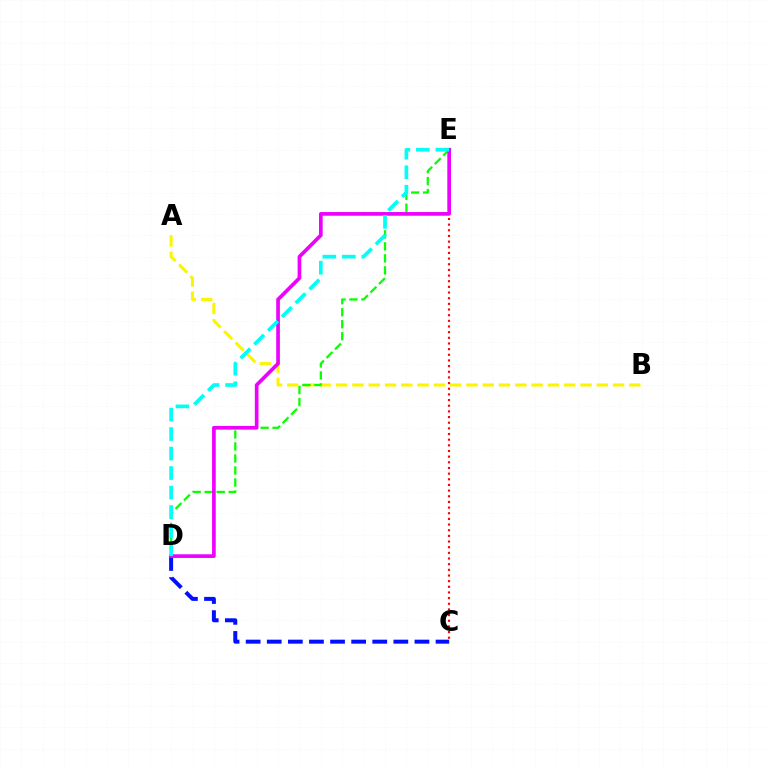{('A', 'B'): [{'color': '#fcf500', 'line_style': 'dashed', 'thickness': 2.21}], ('C', 'E'): [{'color': '#ff0000', 'line_style': 'dotted', 'thickness': 1.54}], ('C', 'D'): [{'color': '#0010ff', 'line_style': 'dashed', 'thickness': 2.87}], ('D', 'E'): [{'color': '#08ff00', 'line_style': 'dashed', 'thickness': 1.63}, {'color': '#ee00ff', 'line_style': 'solid', 'thickness': 2.65}, {'color': '#00fff6', 'line_style': 'dashed', 'thickness': 2.65}]}